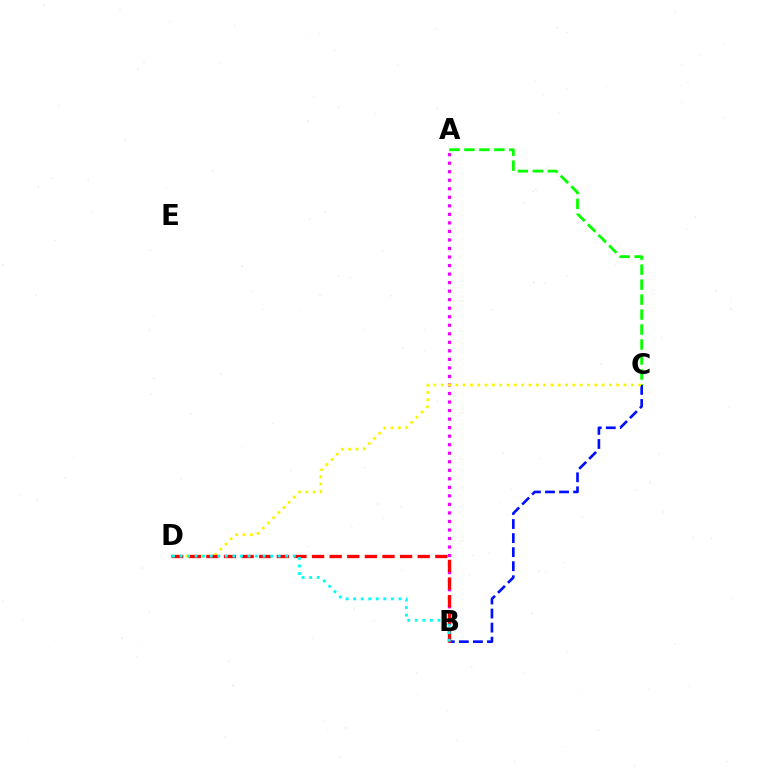{('B', 'C'): [{'color': '#0010ff', 'line_style': 'dashed', 'thickness': 1.91}], ('A', 'B'): [{'color': '#ee00ff', 'line_style': 'dotted', 'thickness': 2.32}], ('A', 'C'): [{'color': '#08ff00', 'line_style': 'dashed', 'thickness': 2.03}], ('C', 'D'): [{'color': '#fcf500', 'line_style': 'dotted', 'thickness': 1.99}], ('B', 'D'): [{'color': '#ff0000', 'line_style': 'dashed', 'thickness': 2.39}, {'color': '#00fff6', 'line_style': 'dotted', 'thickness': 2.05}]}